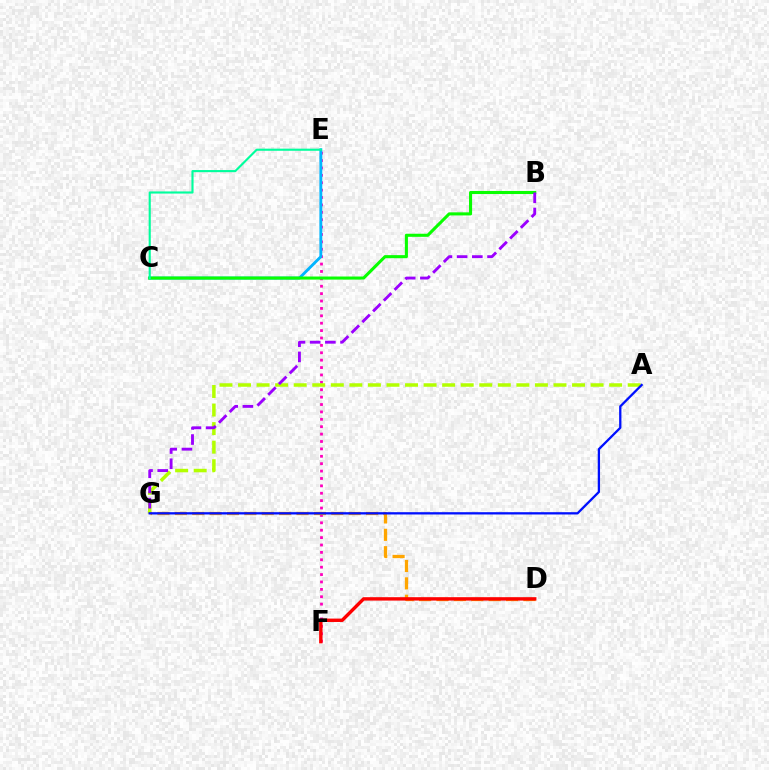{('E', 'F'): [{'color': '#ff00bd', 'line_style': 'dotted', 'thickness': 2.01}], ('A', 'G'): [{'color': '#b3ff00', 'line_style': 'dashed', 'thickness': 2.52}, {'color': '#0010ff', 'line_style': 'solid', 'thickness': 1.65}], ('C', 'E'): [{'color': '#00b5ff', 'line_style': 'solid', 'thickness': 2.06}, {'color': '#00ff9d', 'line_style': 'solid', 'thickness': 1.53}], ('B', 'C'): [{'color': '#08ff00', 'line_style': 'solid', 'thickness': 2.21}], ('B', 'G'): [{'color': '#9b00ff', 'line_style': 'dashed', 'thickness': 2.06}], ('D', 'G'): [{'color': '#ffa500', 'line_style': 'dashed', 'thickness': 2.36}], ('D', 'F'): [{'color': '#ff0000', 'line_style': 'solid', 'thickness': 2.44}]}